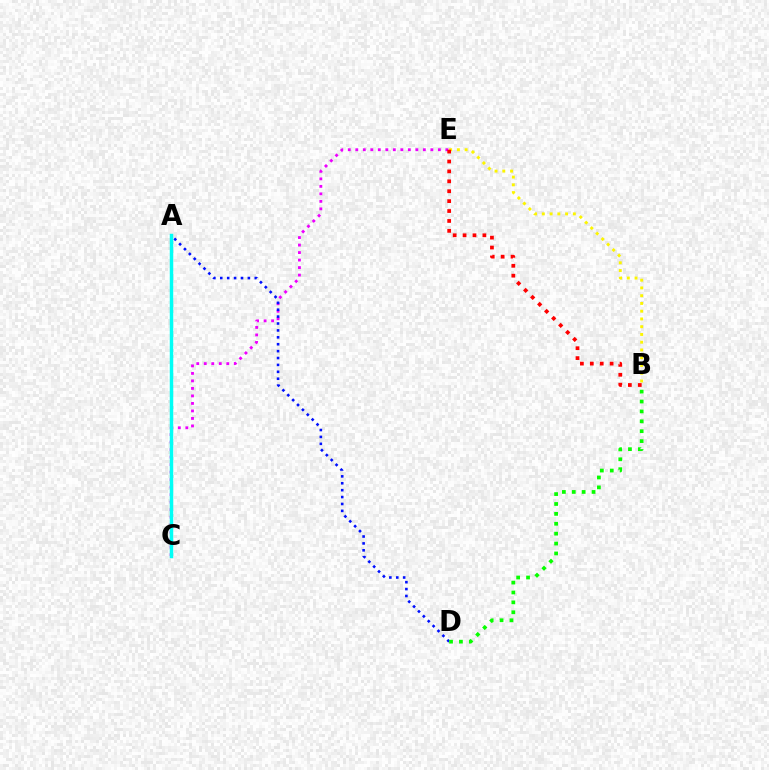{('C', 'E'): [{'color': '#ee00ff', 'line_style': 'dotted', 'thickness': 2.04}], ('B', 'E'): [{'color': '#fcf500', 'line_style': 'dotted', 'thickness': 2.11}, {'color': '#ff0000', 'line_style': 'dotted', 'thickness': 2.69}], ('A', 'D'): [{'color': '#0010ff', 'line_style': 'dotted', 'thickness': 1.87}], ('B', 'D'): [{'color': '#08ff00', 'line_style': 'dotted', 'thickness': 2.69}], ('A', 'C'): [{'color': '#00fff6', 'line_style': 'solid', 'thickness': 2.5}]}